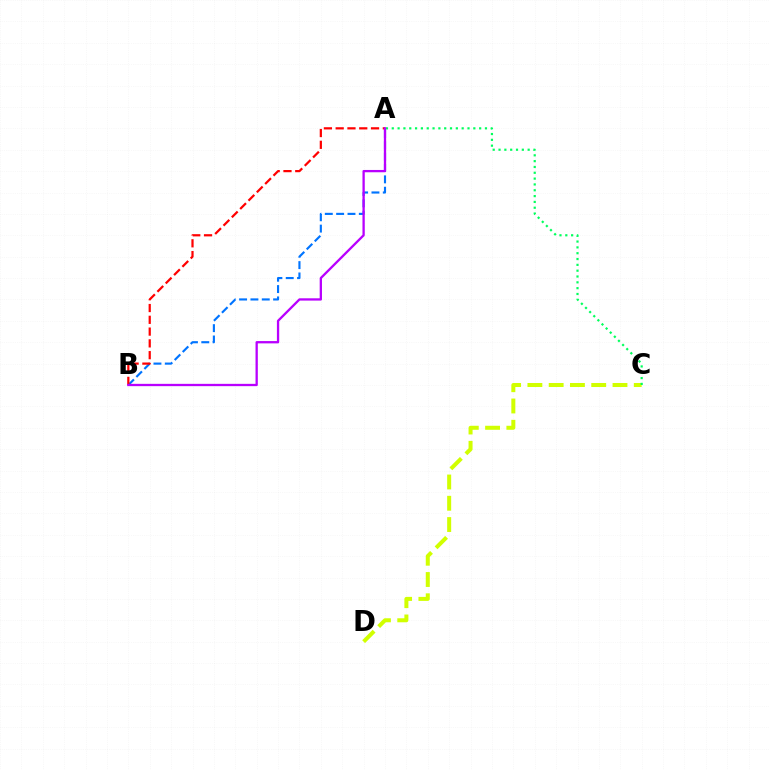{('C', 'D'): [{'color': '#d1ff00', 'line_style': 'dashed', 'thickness': 2.89}], ('A', 'B'): [{'color': '#0074ff', 'line_style': 'dashed', 'thickness': 1.54}, {'color': '#ff0000', 'line_style': 'dashed', 'thickness': 1.6}, {'color': '#b900ff', 'line_style': 'solid', 'thickness': 1.66}], ('A', 'C'): [{'color': '#00ff5c', 'line_style': 'dotted', 'thickness': 1.58}]}